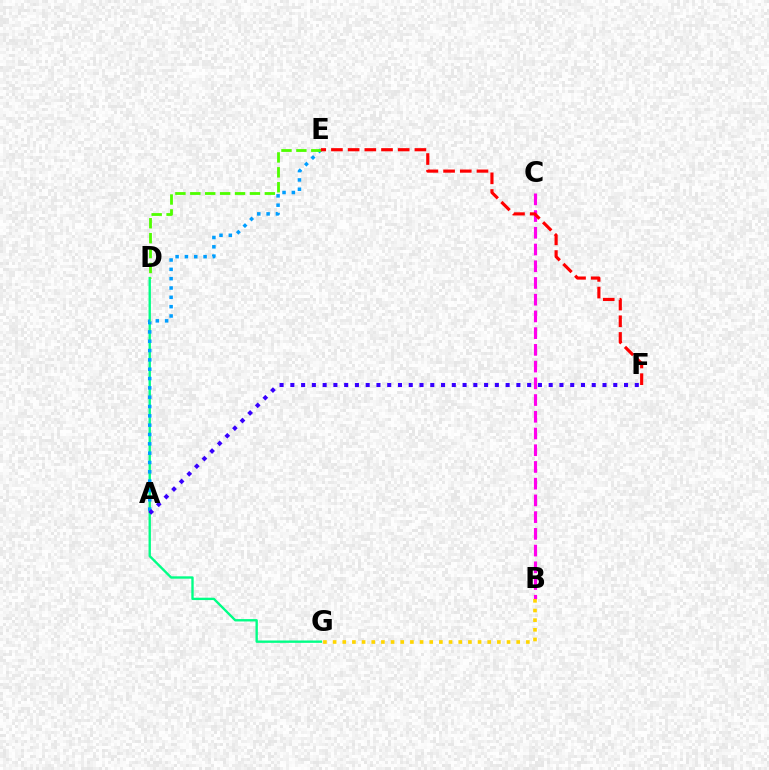{('B', 'C'): [{'color': '#ff00ed', 'line_style': 'dashed', 'thickness': 2.27}], ('D', 'G'): [{'color': '#00ff86', 'line_style': 'solid', 'thickness': 1.7}], ('A', 'E'): [{'color': '#009eff', 'line_style': 'dotted', 'thickness': 2.53}], ('A', 'F'): [{'color': '#3700ff', 'line_style': 'dotted', 'thickness': 2.92}], ('D', 'E'): [{'color': '#4fff00', 'line_style': 'dashed', 'thickness': 2.03}], ('B', 'G'): [{'color': '#ffd500', 'line_style': 'dotted', 'thickness': 2.63}], ('E', 'F'): [{'color': '#ff0000', 'line_style': 'dashed', 'thickness': 2.27}]}